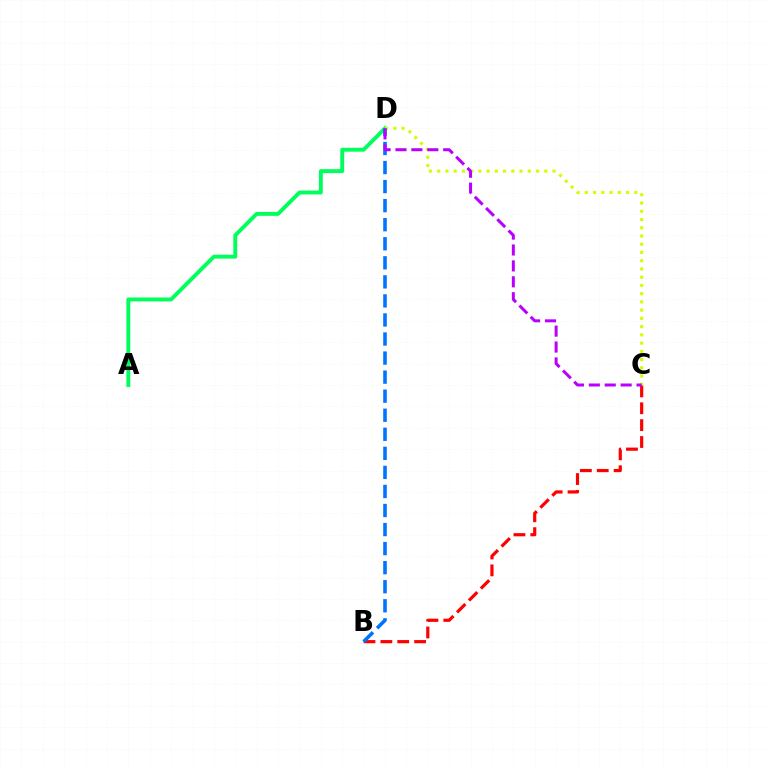{('A', 'D'): [{'color': '#00ff5c', 'line_style': 'solid', 'thickness': 2.81}], ('B', 'C'): [{'color': '#ff0000', 'line_style': 'dashed', 'thickness': 2.29}], ('C', 'D'): [{'color': '#d1ff00', 'line_style': 'dotted', 'thickness': 2.24}, {'color': '#b900ff', 'line_style': 'dashed', 'thickness': 2.16}], ('B', 'D'): [{'color': '#0074ff', 'line_style': 'dashed', 'thickness': 2.59}]}